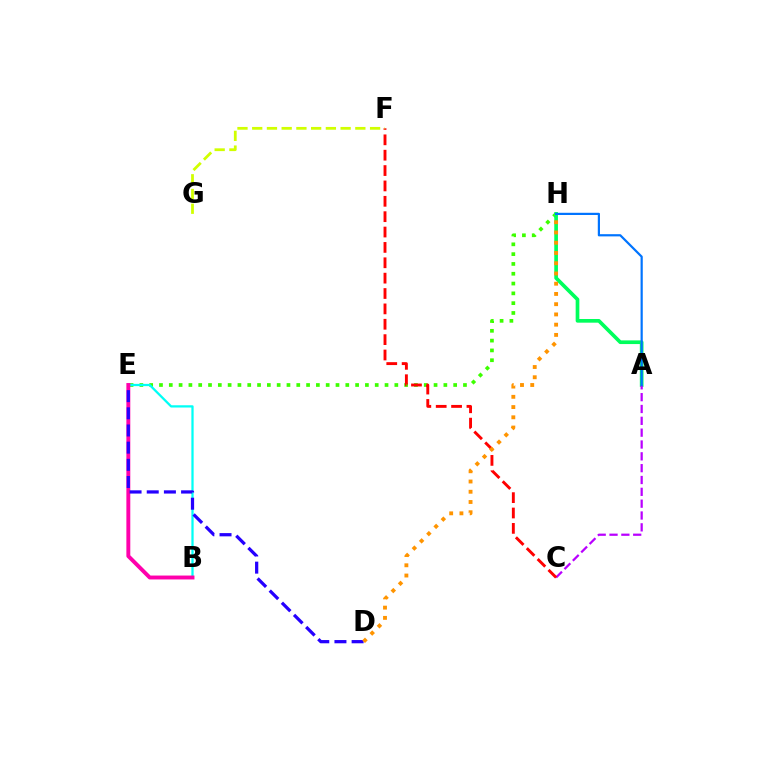{('E', 'H'): [{'color': '#3dff00', 'line_style': 'dotted', 'thickness': 2.66}], ('A', 'H'): [{'color': '#00ff5c', 'line_style': 'solid', 'thickness': 2.65}, {'color': '#0074ff', 'line_style': 'solid', 'thickness': 1.58}], ('A', 'C'): [{'color': '#b900ff', 'line_style': 'dashed', 'thickness': 1.61}], ('B', 'E'): [{'color': '#00fff6', 'line_style': 'solid', 'thickness': 1.63}, {'color': '#ff00ac', 'line_style': 'solid', 'thickness': 2.82}], ('C', 'F'): [{'color': '#ff0000', 'line_style': 'dashed', 'thickness': 2.09}], ('D', 'E'): [{'color': '#2500ff', 'line_style': 'dashed', 'thickness': 2.33}], ('F', 'G'): [{'color': '#d1ff00', 'line_style': 'dashed', 'thickness': 2.0}], ('D', 'H'): [{'color': '#ff9400', 'line_style': 'dotted', 'thickness': 2.78}]}